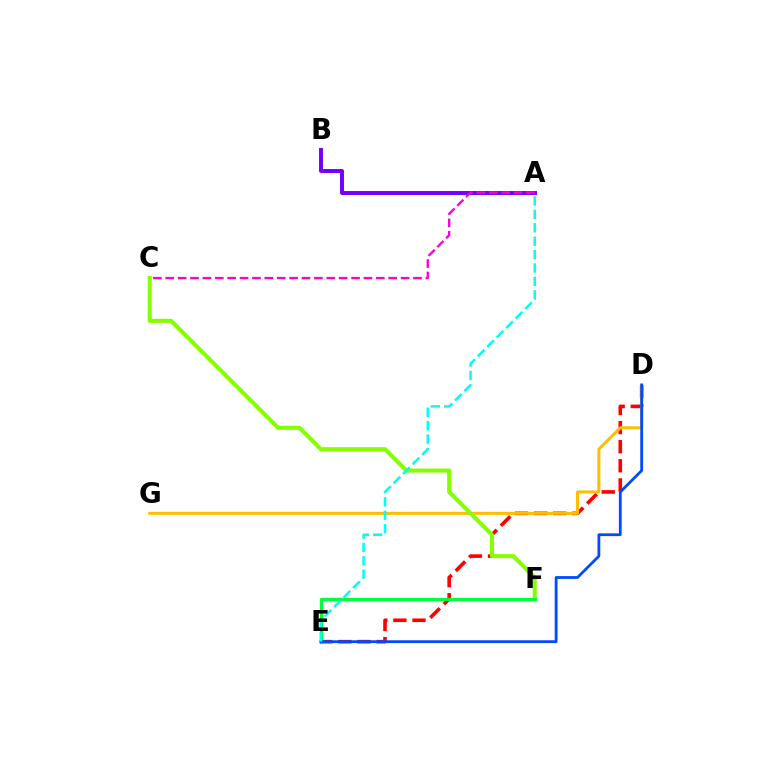{('A', 'B'): [{'color': '#7200ff', 'line_style': 'solid', 'thickness': 2.85}], ('D', 'E'): [{'color': '#ff0000', 'line_style': 'dashed', 'thickness': 2.6}, {'color': '#004bff', 'line_style': 'solid', 'thickness': 2.01}], ('D', 'G'): [{'color': '#ffbd00', 'line_style': 'solid', 'thickness': 2.15}], ('C', 'F'): [{'color': '#84ff00', 'line_style': 'solid', 'thickness': 2.92}], ('E', 'F'): [{'color': '#00ff39', 'line_style': 'solid', 'thickness': 2.38}], ('A', 'E'): [{'color': '#00fff6', 'line_style': 'dashed', 'thickness': 1.82}], ('A', 'C'): [{'color': '#ff00cf', 'line_style': 'dashed', 'thickness': 1.68}]}